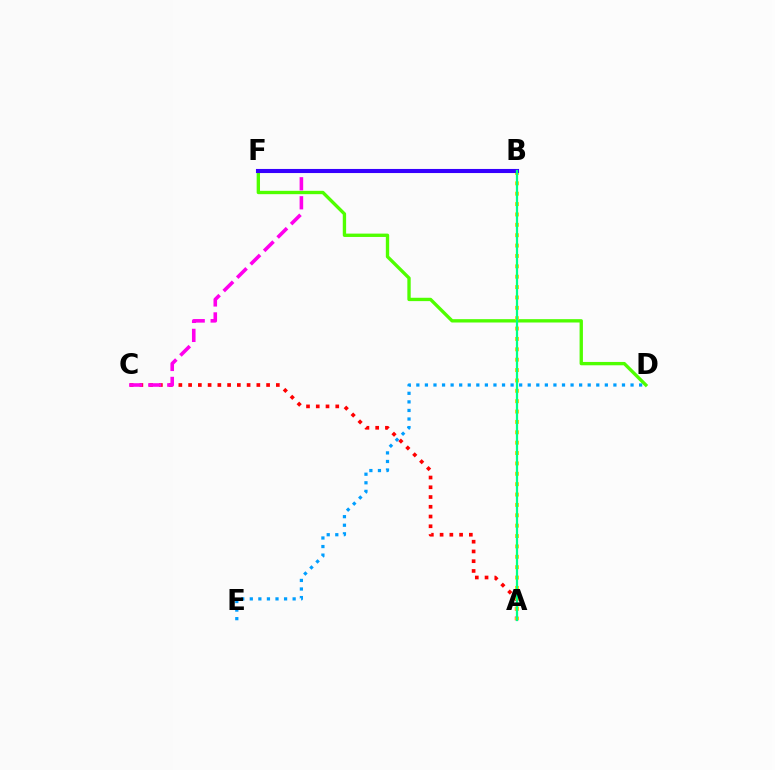{('D', 'F'): [{'color': '#4fff00', 'line_style': 'solid', 'thickness': 2.41}], ('A', 'C'): [{'color': '#ff0000', 'line_style': 'dotted', 'thickness': 2.65}], ('B', 'C'): [{'color': '#ff00ed', 'line_style': 'dashed', 'thickness': 2.58}], ('A', 'B'): [{'color': '#ffd500', 'line_style': 'dotted', 'thickness': 2.82}, {'color': '#00ff86', 'line_style': 'solid', 'thickness': 1.62}], ('B', 'F'): [{'color': '#3700ff', 'line_style': 'solid', 'thickness': 2.94}], ('D', 'E'): [{'color': '#009eff', 'line_style': 'dotted', 'thickness': 2.33}]}